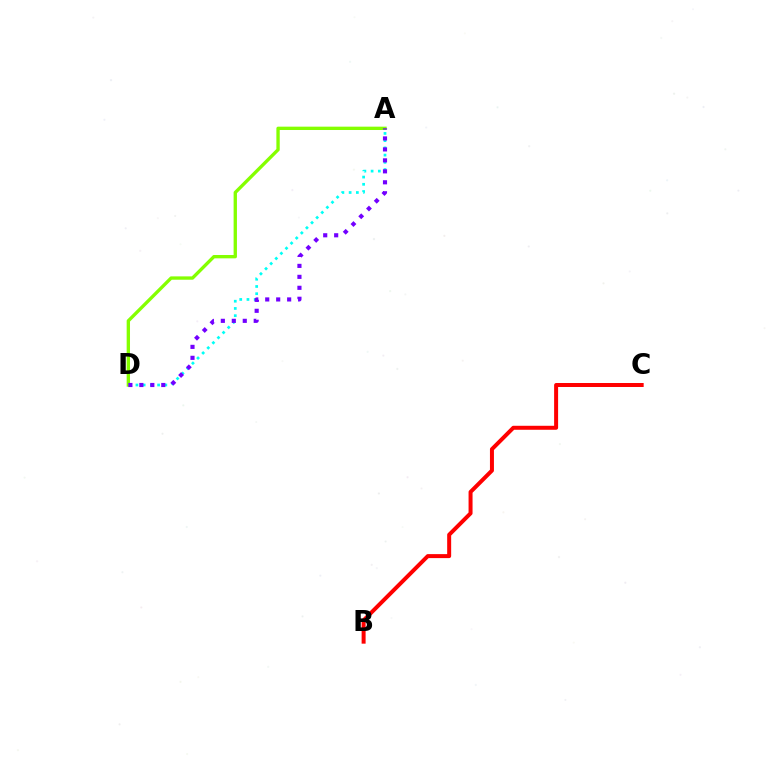{('A', 'D'): [{'color': '#00fff6', 'line_style': 'dotted', 'thickness': 1.96}, {'color': '#84ff00', 'line_style': 'solid', 'thickness': 2.41}, {'color': '#7200ff', 'line_style': 'dotted', 'thickness': 2.98}], ('B', 'C'): [{'color': '#ff0000', 'line_style': 'solid', 'thickness': 2.87}]}